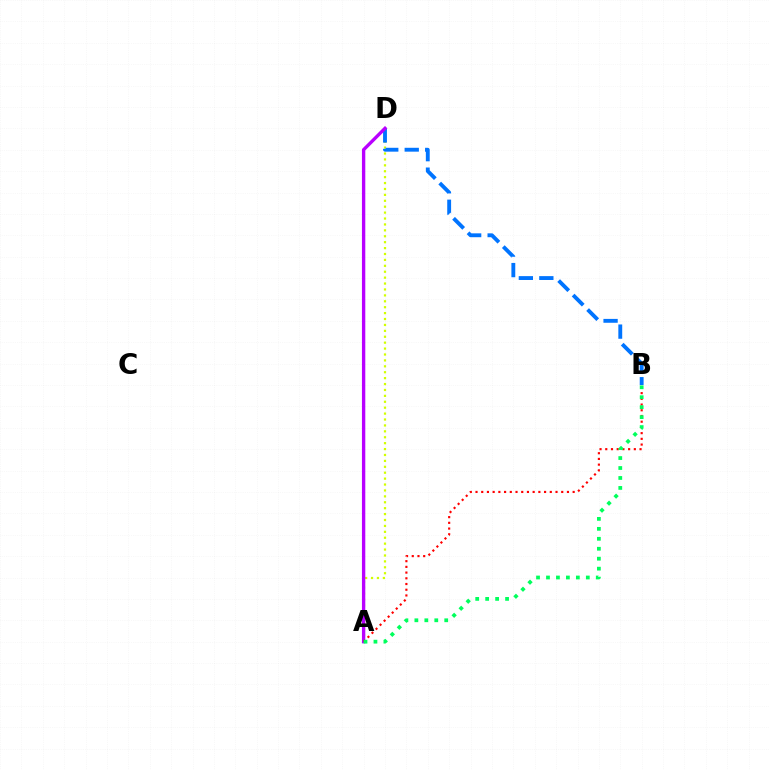{('A', 'D'): [{'color': '#d1ff00', 'line_style': 'dotted', 'thickness': 1.61}, {'color': '#b900ff', 'line_style': 'solid', 'thickness': 2.41}], ('B', 'D'): [{'color': '#0074ff', 'line_style': 'dashed', 'thickness': 2.78}], ('A', 'B'): [{'color': '#ff0000', 'line_style': 'dotted', 'thickness': 1.55}, {'color': '#00ff5c', 'line_style': 'dotted', 'thickness': 2.71}]}